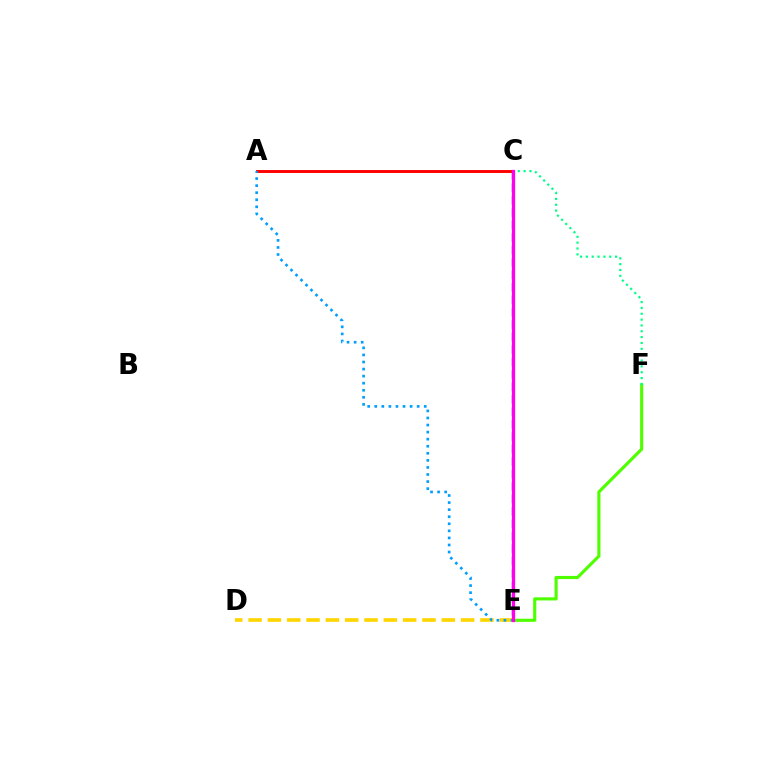{('D', 'E'): [{'color': '#ffd500', 'line_style': 'dashed', 'thickness': 2.62}], ('C', 'E'): [{'color': '#3700ff', 'line_style': 'dashed', 'thickness': 1.69}, {'color': '#ff00ed', 'line_style': 'solid', 'thickness': 2.34}], ('E', 'F'): [{'color': '#4fff00', 'line_style': 'solid', 'thickness': 2.25}], ('C', 'F'): [{'color': '#00ff86', 'line_style': 'dotted', 'thickness': 1.59}], ('A', 'C'): [{'color': '#ff0000', 'line_style': 'solid', 'thickness': 2.1}], ('A', 'E'): [{'color': '#009eff', 'line_style': 'dotted', 'thickness': 1.92}]}